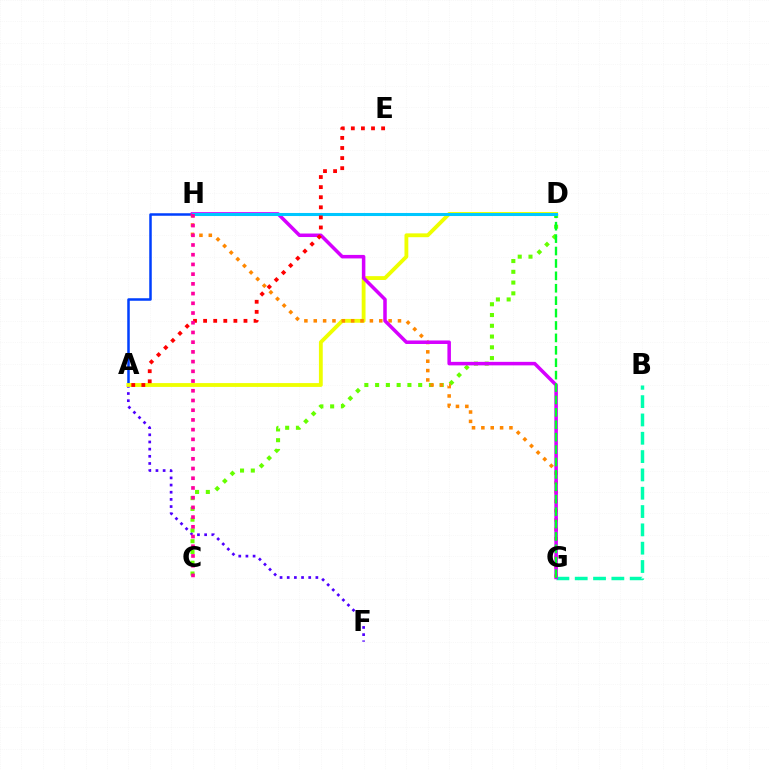{('A', 'H'): [{'color': '#003fff', 'line_style': 'solid', 'thickness': 1.81}], ('A', 'F'): [{'color': '#4f00ff', 'line_style': 'dotted', 'thickness': 1.95}], ('A', 'D'): [{'color': '#eeff00', 'line_style': 'solid', 'thickness': 2.76}], ('C', 'D'): [{'color': '#66ff00', 'line_style': 'dotted', 'thickness': 2.93}], ('G', 'H'): [{'color': '#ff8800', 'line_style': 'dotted', 'thickness': 2.54}, {'color': '#d600ff', 'line_style': 'solid', 'thickness': 2.53}], ('B', 'G'): [{'color': '#00ffaf', 'line_style': 'dashed', 'thickness': 2.49}], ('D', 'G'): [{'color': '#00ff27', 'line_style': 'dashed', 'thickness': 1.69}], ('D', 'H'): [{'color': '#00c7ff', 'line_style': 'solid', 'thickness': 2.2}], ('A', 'E'): [{'color': '#ff0000', 'line_style': 'dotted', 'thickness': 2.74}], ('C', 'H'): [{'color': '#ff00a0', 'line_style': 'dotted', 'thickness': 2.64}]}